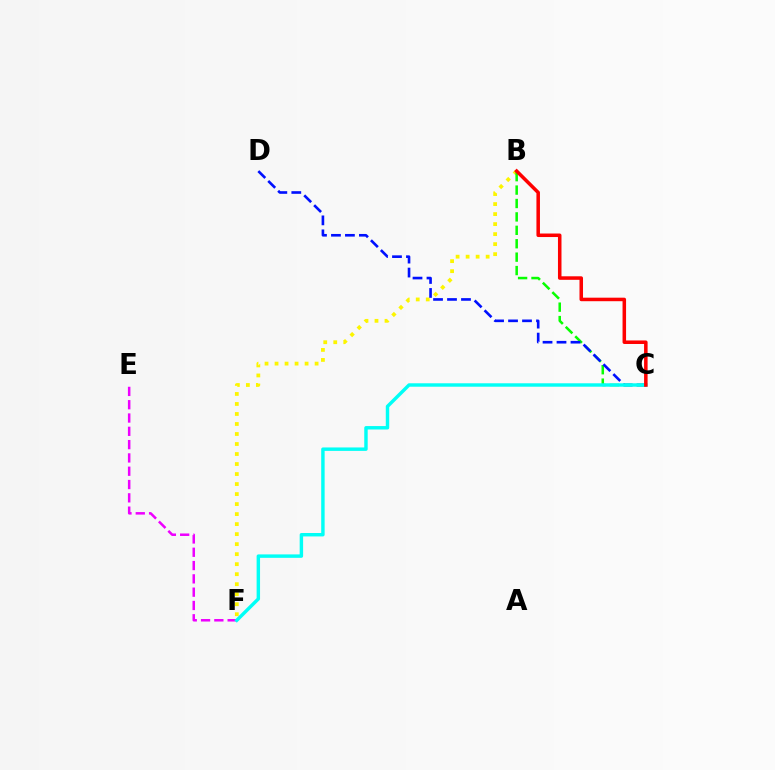{('B', 'F'): [{'color': '#fcf500', 'line_style': 'dotted', 'thickness': 2.72}], ('E', 'F'): [{'color': '#ee00ff', 'line_style': 'dashed', 'thickness': 1.81}], ('B', 'C'): [{'color': '#08ff00', 'line_style': 'dashed', 'thickness': 1.82}, {'color': '#ff0000', 'line_style': 'solid', 'thickness': 2.54}], ('C', 'D'): [{'color': '#0010ff', 'line_style': 'dashed', 'thickness': 1.9}], ('C', 'F'): [{'color': '#00fff6', 'line_style': 'solid', 'thickness': 2.47}]}